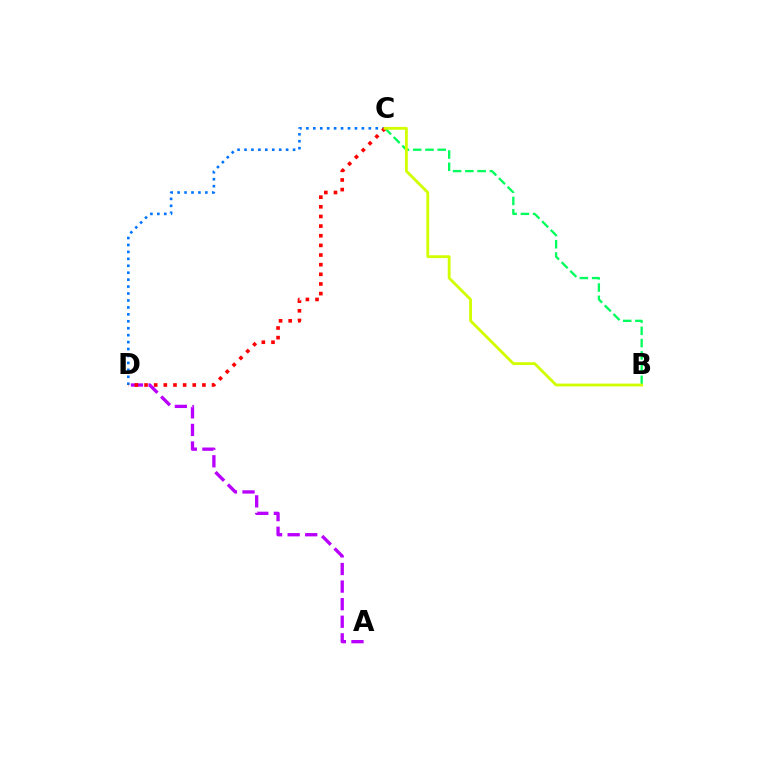{('B', 'C'): [{'color': '#00ff5c', 'line_style': 'dashed', 'thickness': 1.67}, {'color': '#d1ff00', 'line_style': 'solid', 'thickness': 2.03}], ('A', 'D'): [{'color': '#b900ff', 'line_style': 'dashed', 'thickness': 2.39}], ('C', 'D'): [{'color': '#0074ff', 'line_style': 'dotted', 'thickness': 1.89}, {'color': '#ff0000', 'line_style': 'dotted', 'thickness': 2.62}]}